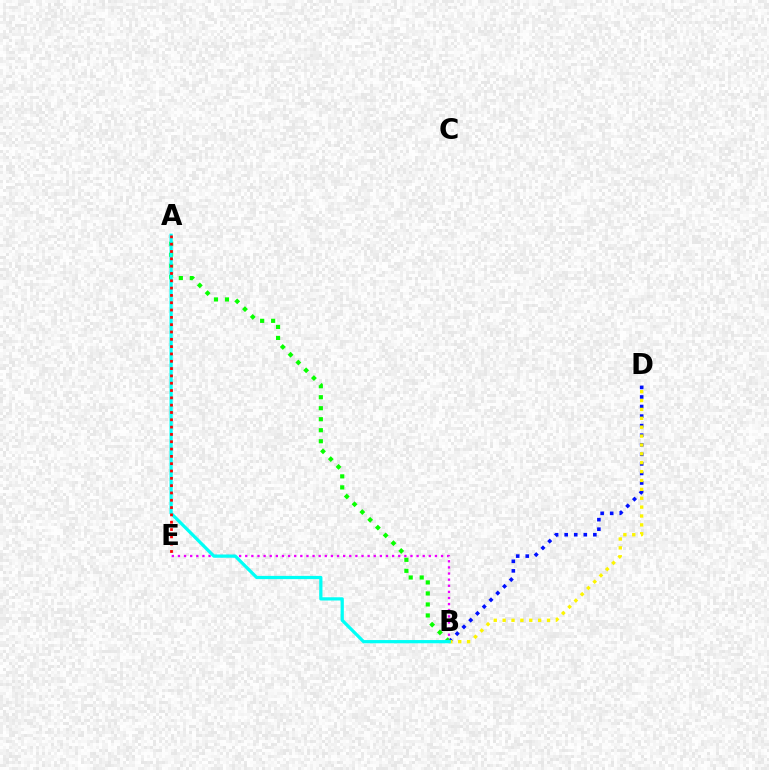{('B', 'D'): [{'color': '#0010ff', 'line_style': 'dotted', 'thickness': 2.6}, {'color': '#fcf500', 'line_style': 'dotted', 'thickness': 2.41}], ('A', 'B'): [{'color': '#08ff00', 'line_style': 'dotted', 'thickness': 2.99}, {'color': '#00fff6', 'line_style': 'solid', 'thickness': 2.32}], ('B', 'E'): [{'color': '#ee00ff', 'line_style': 'dotted', 'thickness': 1.66}], ('A', 'E'): [{'color': '#ff0000', 'line_style': 'dotted', 'thickness': 1.99}]}